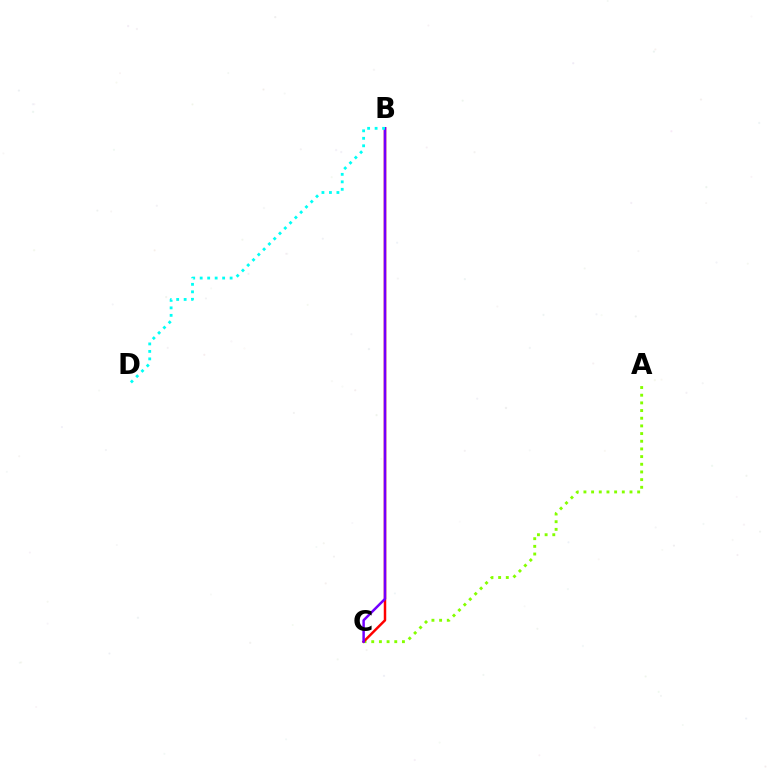{('A', 'C'): [{'color': '#84ff00', 'line_style': 'dotted', 'thickness': 2.08}], ('B', 'C'): [{'color': '#ff0000', 'line_style': 'solid', 'thickness': 1.79}, {'color': '#7200ff', 'line_style': 'solid', 'thickness': 1.79}], ('B', 'D'): [{'color': '#00fff6', 'line_style': 'dotted', 'thickness': 2.03}]}